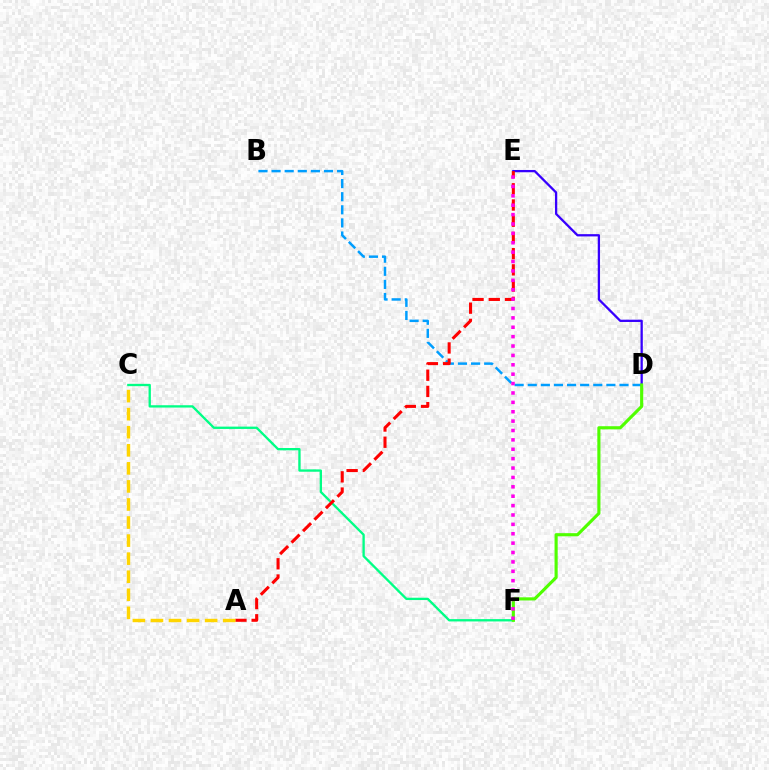{('B', 'D'): [{'color': '#009eff', 'line_style': 'dashed', 'thickness': 1.78}], ('D', 'E'): [{'color': '#3700ff', 'line_style': 'solid', 'thickness': 1.64}], ('C', 'F'): [{'color': '#00ff86', 'line_style': 'solid', 'thickness': 1.68}], ('A', 'E'): [{'color': '#ff0000', 'line_style': 'dashed', 'thickness': 2.2}], ('D', 'F'): [{'color': '#4fff00', 'line_style': 'solid', 'thickness': 2.25}], ('A', 'C'): [{'color': '#ffd500', 'line_style': 'dashed', 'thickness': 2.45}], ('E', 'F'): [{'color': '#ff00ed', 'line_style': 'dotted', 'thickness': 2.55}]}